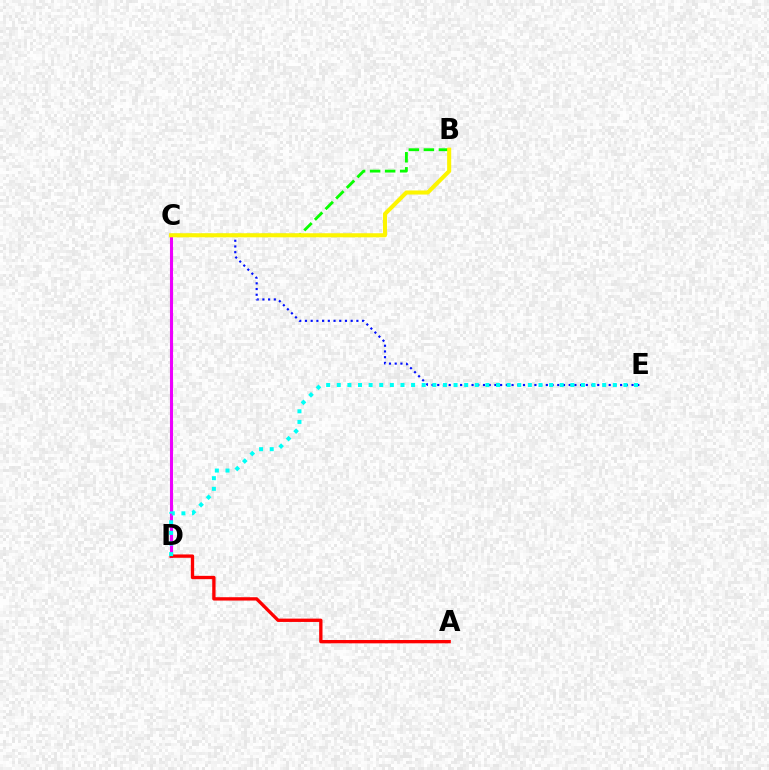{('B', 'C'): [{'color': '#08ff00', 'line_style': 'dashed', 'thickness': 2.04}, {'color': '#fcf500', 'line_style': 'solid', 'thickness': 2.93}], ('C', 'D'): [{'color': '#ee00ff', 'line_style': 'solid', 'thickness': 2.22}], ('C', 'E'): [{'color': '#0010ff', 'line_style': 'dotted', 'thickness': 1.55}], ('A', 'D'): [{'color': '#ff0000', 'line_style': 'solid', 'thickness': 2.4}], ('D', 'E'): [{'color': '#00fff6', 'line_style': 'dotted', 'thickness': 2.88}]}